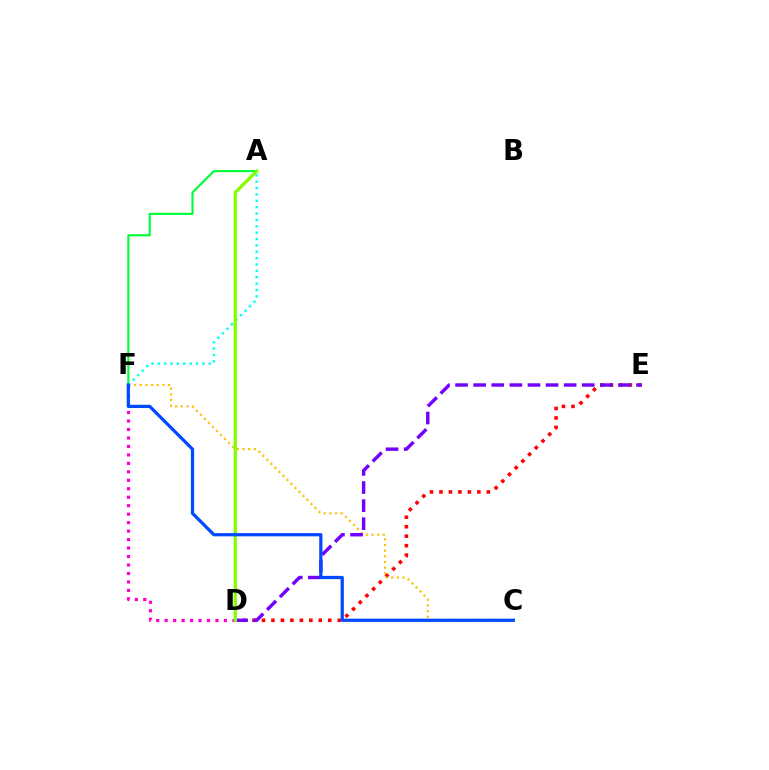{('D', 'E'): [{'color': '#ff0000', 'line_style': 'dotted', 'thickness': 2.57}, {'color': '#7200ff', 'line_style': 'dashed', 'thickness': 2.46}], ('A', 'F'): [{'color': '#00ff39', 'line_style': 'solid', 'thickness': 1.56}, {'color': '#00fff6', 'line_style': 'dotted', 'thickness': 1.73}], ('C', 'F'): [{'color': '#ffbd00', 'line_style': 'dotted', 'thickness': 1.54}, {'color': '#004bff', 'line_style': 'solid', 'thickness': 2.33}], ('D', 'F'): [{'color': '#ff00cf', 'line_style': 'dotted', 'thickness': 2.3}], ('A', 'D'): [{'color': '#84ff00', 'line_style': 'solid', 'thickness': 2.38}]}